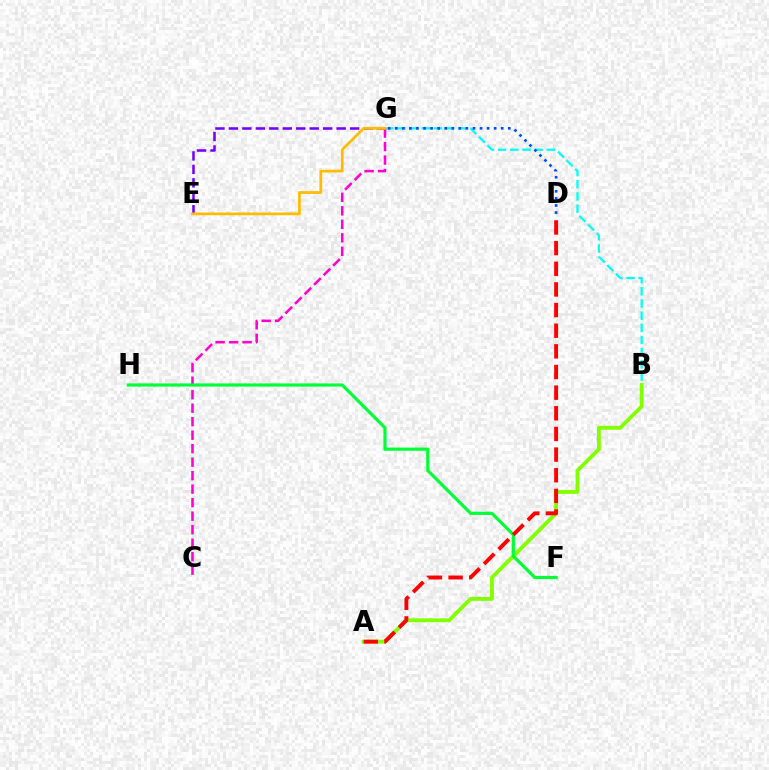{('E', 'G'): [{'color': '#7200ff', 'line_style': 'dashed', 'thickness': 1.83}, {'color': '#ffbd00', 'line_style': 'solid', 'thickness': 1.98}], ('B', 'G'): [{'color': '#00fff6', 'line_style': 'dashed', 'thickness': 1.65}], ('C', 'G'): [{'color': '#ff00cf', 'line_style': 'dashed', 'thickness': 1.83}], ('A', 'B'): [{'color': '#84ff00', 'line_style': 'solid', 'thickness': 2.8}], ('D', 'G'): [{'color': '#004bff', 'line_style': 'dotted', 'thickness': 1.92}], ('F', 'H'): [{'color': '#00ff39', 'line_style': 'solid', 'thickness': 2.29}], ('A', 'D'): [{'color': '#ff0000', 'line_style': 'dashed', 'thickness': 2.8}]}